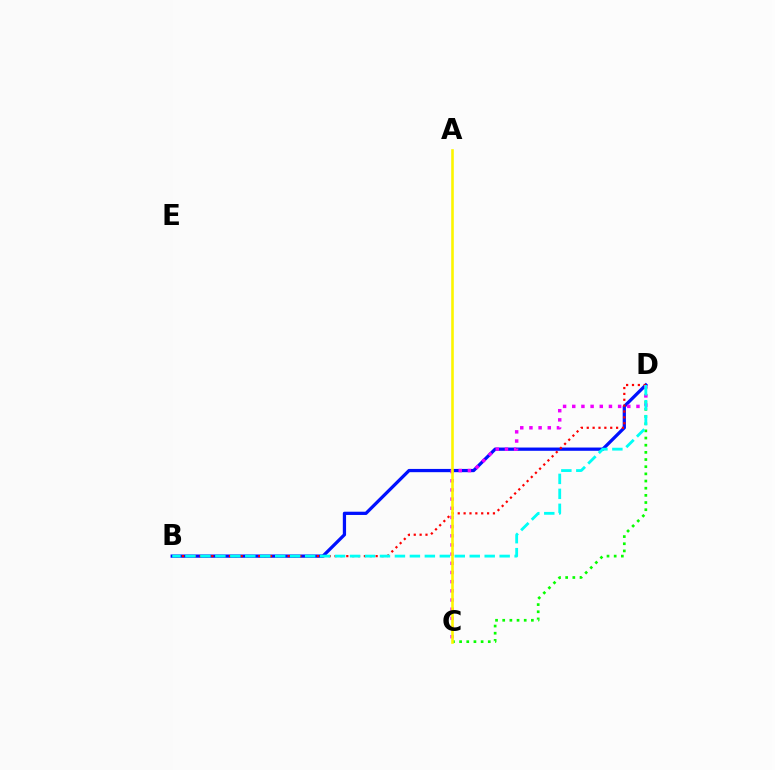{('B', 'D'): [{'color': '#0010ff', 'line_style': 'solid', 'thickness': 2.34}, {'color': '#ff0000', 'line_style': 'dotted', 'thickness': 1.59}, {'color': '#00fff6', 'line_style': 'dashed', 'thickness': 2.03}], ('C', 'D'): [{'color': '#08ff00', 'line_style': 'dotted', 'thickness': 1.95}, {'color': '#ee00ff', 'line_style': 'dotted', 'thickness': 2.49}], ('A', 'C'): [{'color': '#fcf500', 'line_style': 'solid', 'thickness': 1.89}]}